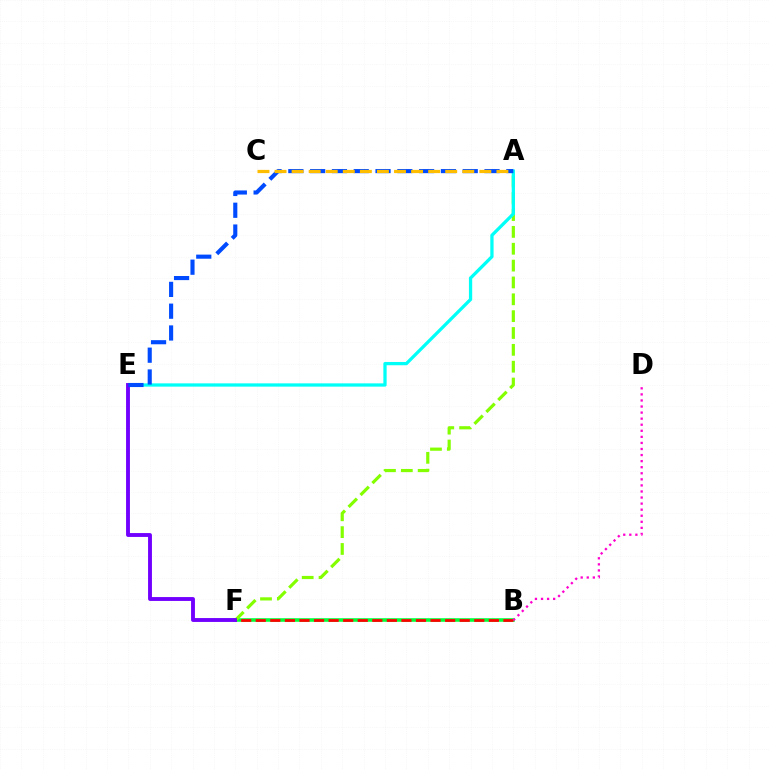{('B', 'F'): [{'color': '#00ff39', 'line_style': 'solid', 'thickness': 2.59}, {'color': '#ff0000', 'line_style': 'dashed', 'thickness': 1.98}], ('A', 'F'): [{'color': '#84ff00', 'line_style': 'dashed', 'thickness': 2.29}], ('A', 'E'): [{'color': '#00fff6', 'line_style': 'solid', 'thickness': 2.36}, {'color': '#004bff', 'line_style': 'dashed', 'thickness': 2.96}], ('E', 'F'): [{'color': '#7200ff', 'line_style': 'solid', 'thickness': 2.79}], ('B', 'D'): [{'color': '#ff00cf', 'line_style': 'dotted', 'thickness': 1.65}], ('A', 'C'): [{'color': '#ffbd00', 'line_style': 'dashed', 'thickness': 2.32}]}